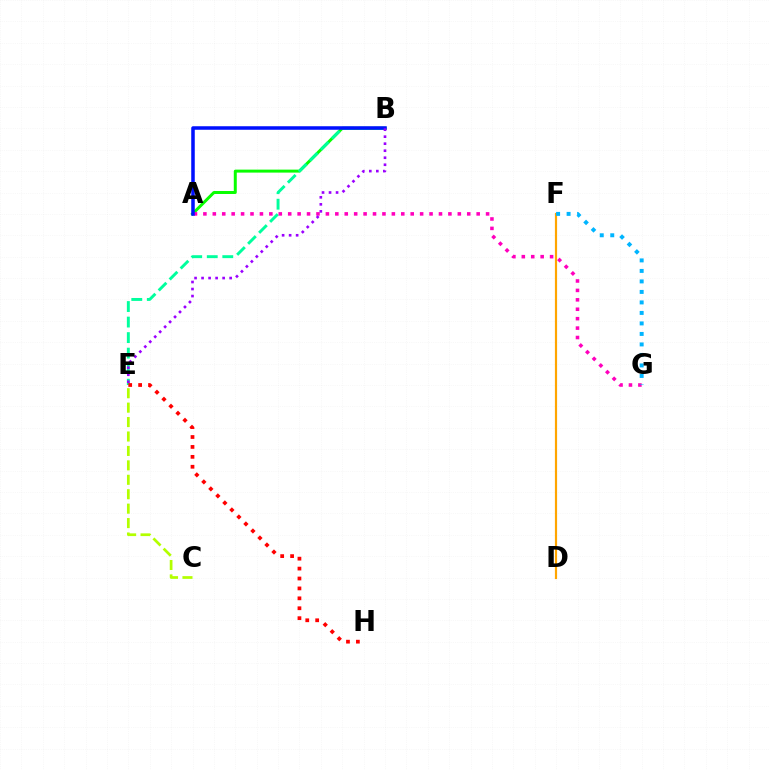{('D', 'F'): [{'color': '#ffa500', 'line_style': 'solid', 'thickness': 1.57}], ('A', 'B'): [{'color': '#08ff00', 'line_style': 'solid', 'thickness': 2.15}, {'color': '#0010ff', 'line_style': 'solid', 'thickness': 2.54}], ('B', 'E'): [{'color': '#00ff9d', 'line_style': 'dashed', 'thickness': 2.11}, {'color': '#9b00ff', 'line_style': 'dotted', 'thickness': 1.91}], ('A', 'G'): [{'color': '#ff00bd', 'line_style': 'dotted', 'thickness': 2.56}], ('C', 'E'): [{'color': '#b3ff00', 'line_style': 'dashed', 'thickness': 1.96}], ('E', 'H'): [{'color': '#ff0000', 'line_style': 'dotted', 'thickness': 2.69}], ('F', 'G'): [{'color': '#00b5ff', 'line_style': 'dotted', 'thickness': 2.85}]}